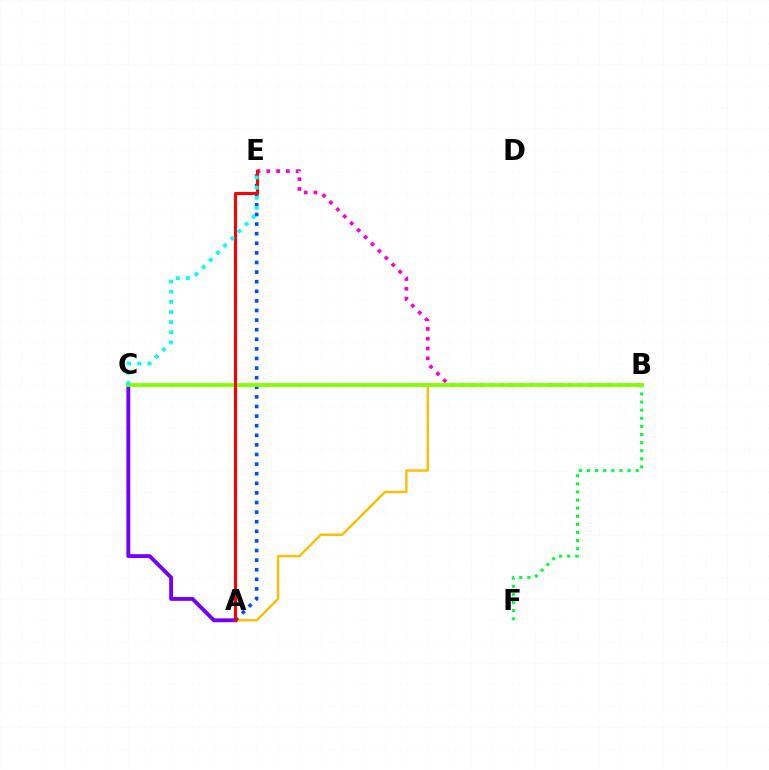{('B', 'E'): [{'color': '#ff00cf', 'line_style': 'dotted', 'thickness': 2.66}], ('A', 'B'): [{'color': '#ffbd00', 'line_style': 'solid', 'thickness': 1.72}], ('A', 'C'): [{'color': '#7200ff', 'line_style': 'solid', 'thickness': 2.79}], ('B', 'F'): [{'color': '#00ff39', 'line_style': 'dotted', 'thickness': 2.2}], ('A', 'E'): [{'color': '#004bff', 'line_style': 'dotted', 'thickness': 2.61}, {'color': '#ff0000', 'line_style': 'solid', 'thickness': 2.23}], ('B', 'C'): [{'color': '#84ff00', 'line_style': 'solid', 'thickness': 2.73}], ('C', 'E'): [{'color': '#00fff6', 'line_style': 'dotted', 'thickness': 2.75}]}